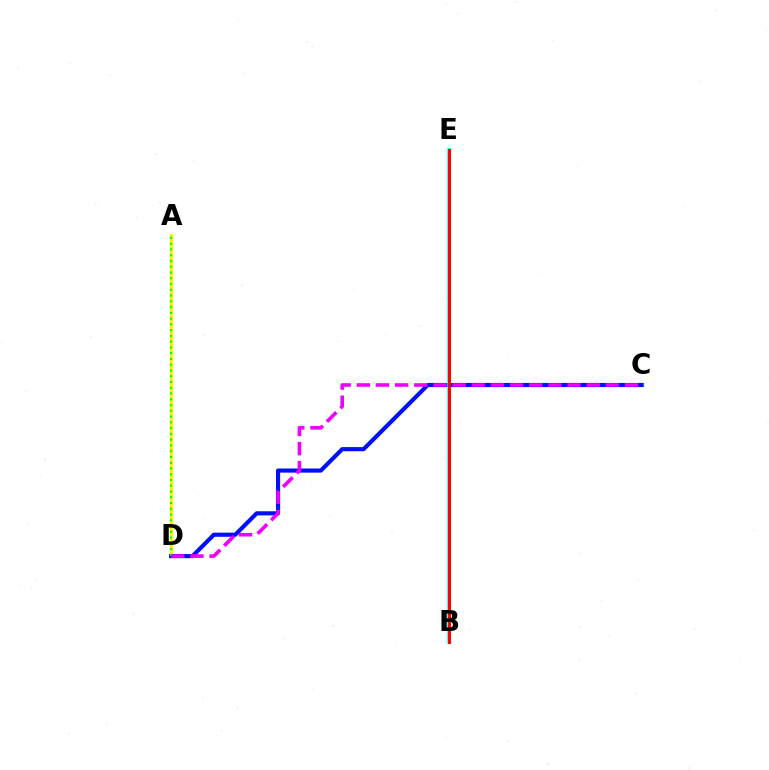{('A', 'D'): [{'color': '#fcf500', 'line_style': 'solid', 'thickness': 2.36}, {'color': '#08ff00', 'line_style': 'dotted', 'thickness': 1.57}], ('C', 'D'): [{'color': '#0010ff', 'line_style': 'solid', 'thickness': 2.98}, {'color': '#ee00ff', 'line_style': 'dashed', 'thickness': 2.6}], ('B', 'E'): [{'color': '#00fff6', 'line_style': 'solid', 'thickness': 2.53}, {'color': '#ff0000', 'line_style': 'solid', 'thickness': 2.13}]}